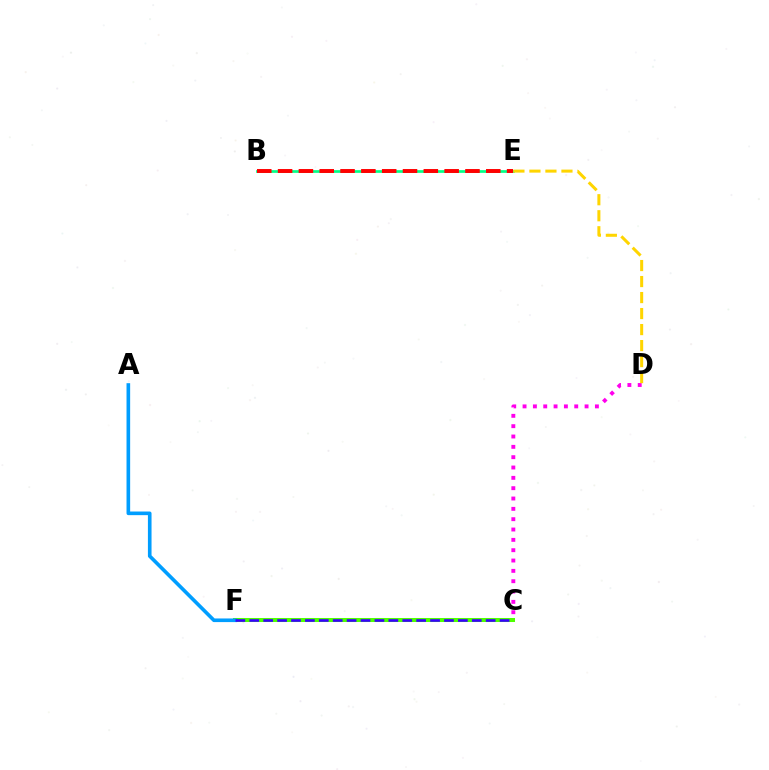{('B', 'E'): [{'color': '#00ff86', 'line_style': 'solid', 'thickness': 1.95}, {'color': '#ff0000', 'line_style': 'dashed', 'thickness': 2.83}], ('C', 'D'): [{'color': '#ff00ed', 'line_style': 'dotted', 'thickness': 2.81}], ('C', 'F'): [{'color': '#4fff00', 'line_style': 'solid', 'thickness': 2.9}, {'color': '#3700ff', 'line_style': 'dashed', 'thickness': 1.89}], ('A', 'F'): [{'color': '#009eff', 'line_style': 'solid', 'thickness': 2.61}], ('D', 'E'): [{'color': '#ffd500', 'line_style': 'dashed', 'thickness': 2.17}]}